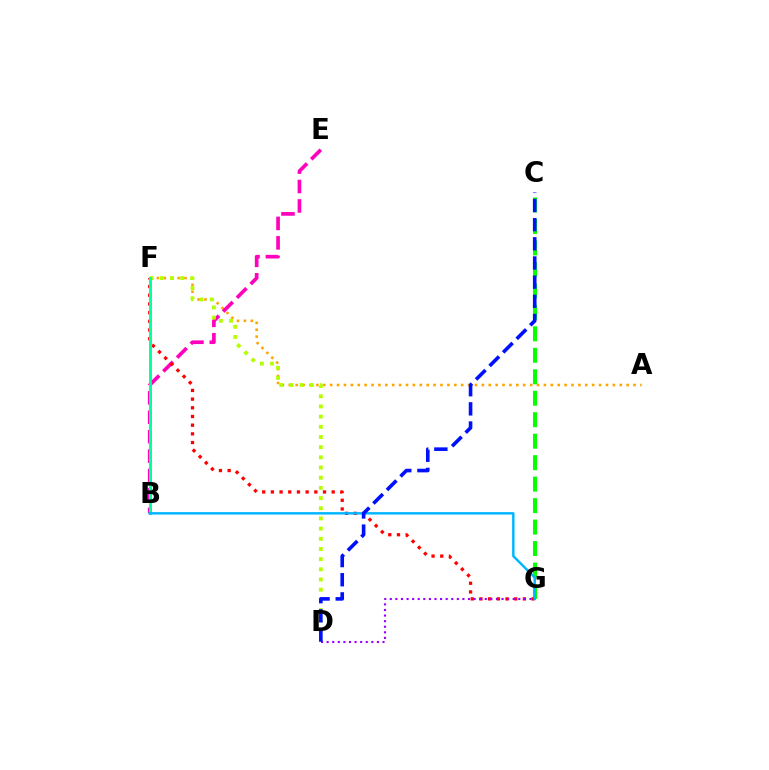{('A', 'F'): [{'color': '#ffa500', 'line_style': 'dotted', 'thickness': 1.87}], ('B', 'E'): [{'color': '#ff00bd', 'line_style': 'dashed', 'thickness': 2.64}], ('D', 'F'): [{'color': '#b3ff00', 'line_style': 'dotted', 'thickness': 2.77}], ('C', 'G'): [{'color': '#08ff00', 'line_style': 'dashed', 'thickness': 2.92}], ('F', 'G'): [{'color': '#ff0000', 'line_style': 'dotted', 'thickness': 2.36}], ('B', 'F'): [{'color': '#00ff9d', 'line_style': 'solid', 'thickness': 2.09}], ('D', 'G'): [{'color': '#9b00ff', 'line_style': 'dotted', 'thickness': 1.52}], ('B', 'G'): [{'color': '#00b5ff', 'line_style': 'solid', 'thickness': 1.75}], ('C', 'D'): [{'color': '#0010ff', 'line_style': 'dashed', 'thickness': 2.6}]}